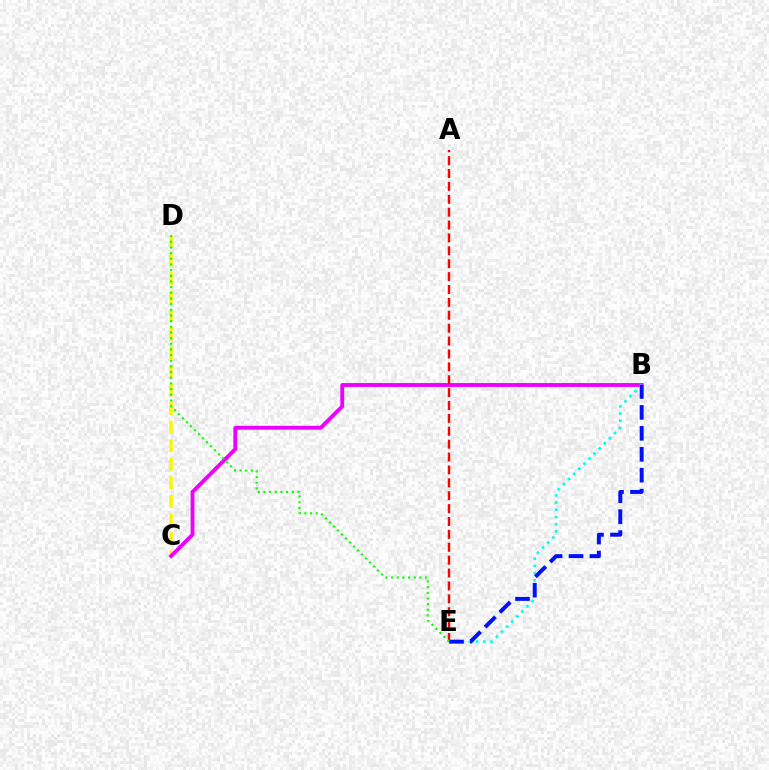{('C', 'D'): [{'color': '#fcf500', 'line_style': 'dashed', 'thickness': 2.52}], ('B', 'C'): [{'color': '#ee00ff', 'line_style': 'solid', 'thickness': 2.79}], ('B', 'E'): [{'color': '#00fff6', 'line_style': 'dotted', 'thickness': 1.96}, {'color': '#0010ff', 'line_style': 'dashed', 'thickness': 2.84}], ('A', 'E'): [{'color': '#ff0000', 'line_style': 'dashed', 'thickness': 1.75}], ('D', 'E'): [{'color': '#08ff00', 'line_style': 'dotted', 'thickness': 1.54}]}